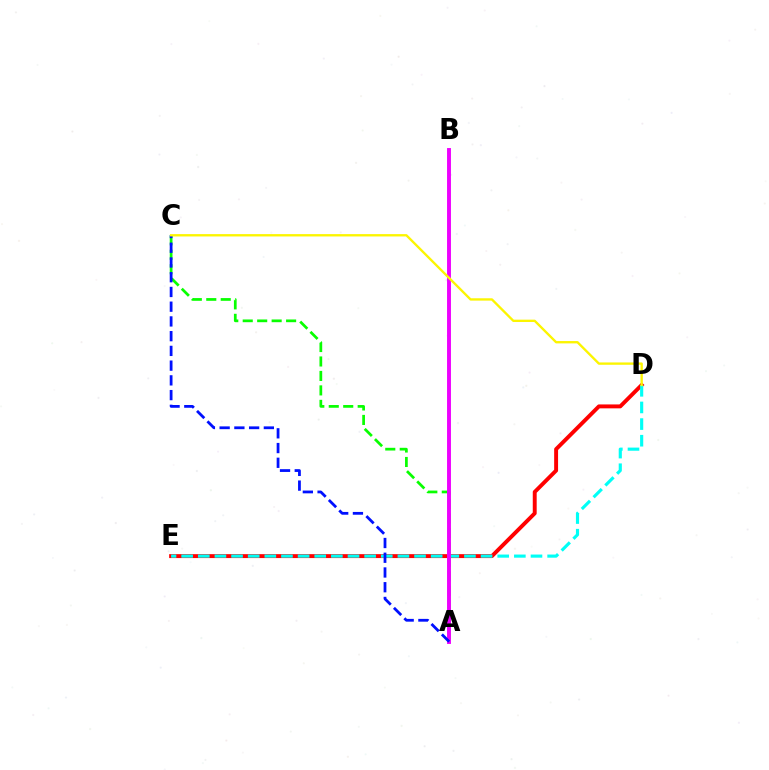{('D', 'E'): [{'color': '#ff0000', 'line_style': 'solid', 'thickness': 2.82}, {'color': '#00fff6', 'line_style': 'dashed', 'thickness': 2.26}], ('A', 'C'): [{'color': '#08ff00', 'line_style': 'dashed', 'thickness': 1.96}, {'color': '#0010ff', 'line_style': 'dashed', 'thickness': 2.0}], ('A', 'B'): [{'color': '#ee00ff', 'line_style': 'solid', 'thickness': 2.81}], ('C', 'D'): [{'color': '#fcf500', 'line_style': 'solid', 'thickness': 1.69}]}